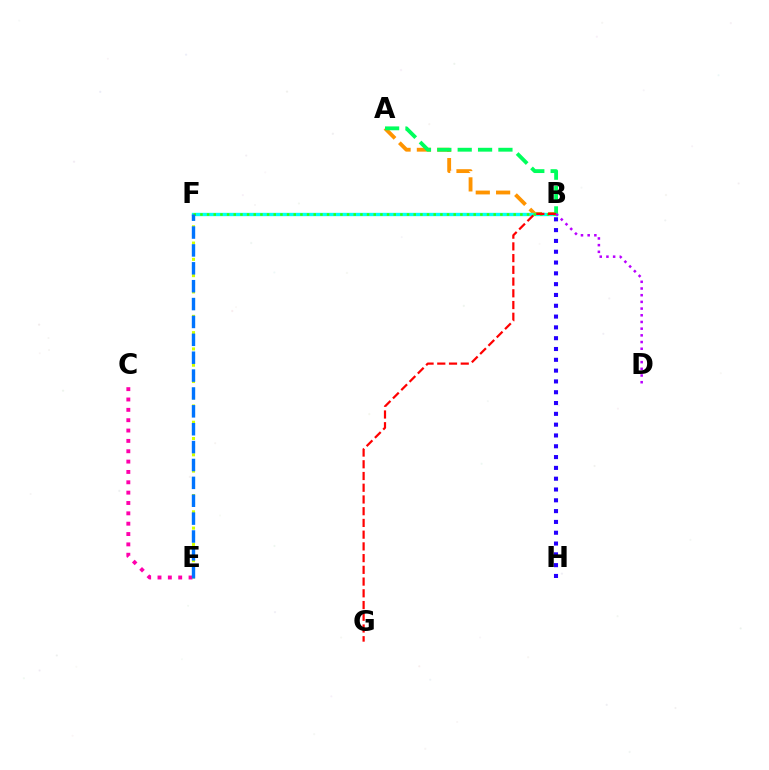{('C', 'E'): [{'color': '#ff00ac', 'line_style': 'dotted', 'thickness': 2.81}], ('A', 'B'): [{'color': '#ff9400', 'line_style': 'dashed', 'thickness': 2.76}, {'color': '#00ff5c', 'line_style': 'dashed', 'thickness': 2.77}], ('B', 'F'): [{'color': '#00fff6', 'line_style': 'solid', 'thickness': 2.41}, {'color': '#3dff00', 'line_style': 'dotted', 'thickness': 1.81}], ('B', 'H'): [{'color': '#2500ff', 'line_style': 'dotted', 'thickness': 2.94}], ('B', 'G'): [{'color': '#ff0000', 'line_style': 'dashed', 'thickness': 1.59}], ('B', 'D'): [{'color': '#b900ff', 'line_style': 'dotted', 'thickness': 1.82}], ('E', 'F'): [{'color': '#d1ff00', 'line_style': 'dotted', 'thickness': 2.21}, {'color': '#0074ff', 'line_style': 'dashed', 'thickness': 2.43}]}